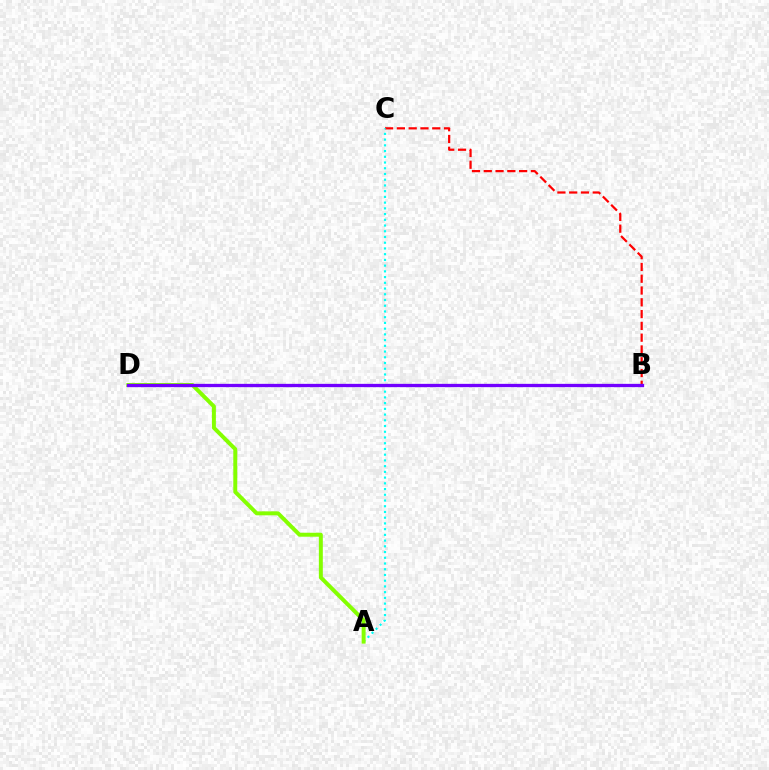{('B', 'C'): [{'color': '#ff0000', 'line_style': 'dashed', 'thickness': 1.6}], ('A', 'C'): [{'color': '#00fff6', 'line_style': 'dotted', 'thickness': 1.56}], ('A', 'D'): [{'color': '#84ff00', 'line_style': 'solid', 'thickness': 2.85}], ('B', 'D'): [{'color': '#7200ff', 'line_style': 'solid', 'thickness': 2.37}]}